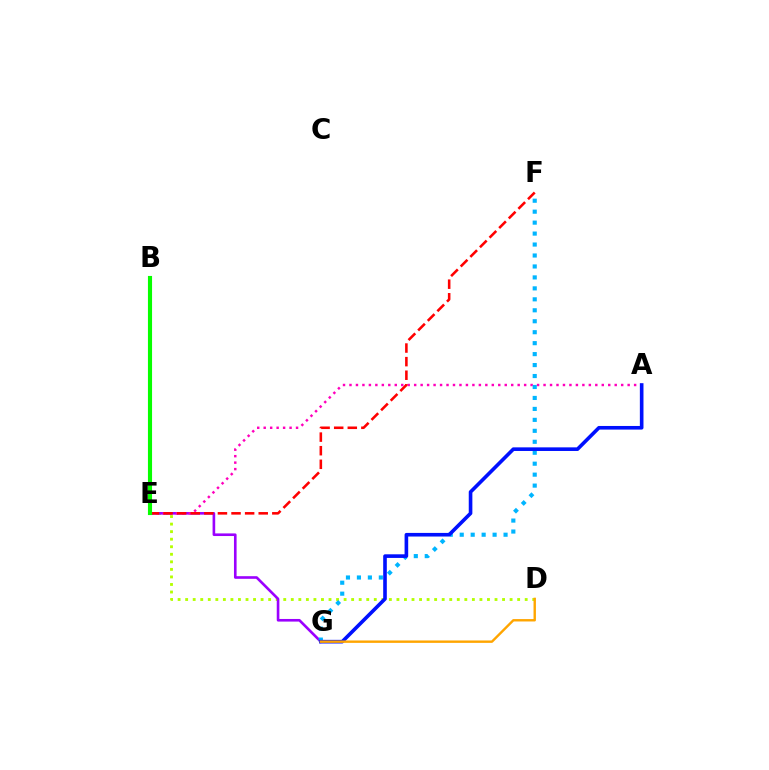{('D', 'E'): [{'color': '#b3ff00', 'line_style': 'dotted', 'thickness': 2.05}], ('E', 'G'): [{'color': '#9b00ff', 'line_style': 'solid', 'thickness': 1.89}], ('A', 'E'): [{'color': '#ff00bd', 'line_style': 'dotted', 'thickness': 1.76}], ('B', 'E'): [{'color': '#00ff9d', 'line_style': 'dotted', 'thickness': 1.73}, {'color': '#08ff00', 'line_style': 'solid', 'thickness': 2.96}], ('E', 'F'): [{'color': '#ff0000', 'line_style': 'dashed', 'thickness': 1.85}], ('F', 'G'): [{'color': '#00b5ff', 'line_style': 'dotted', 'thickness': 2.98}], ('A', 'G'): [{'color': '#0010ff', 'line_style': 'solid', 'thickness': 2.61}], ('D', 'G'): [{'color': '#ffa500', 'line_style': 'solid', 'thickness': 1.73}]}